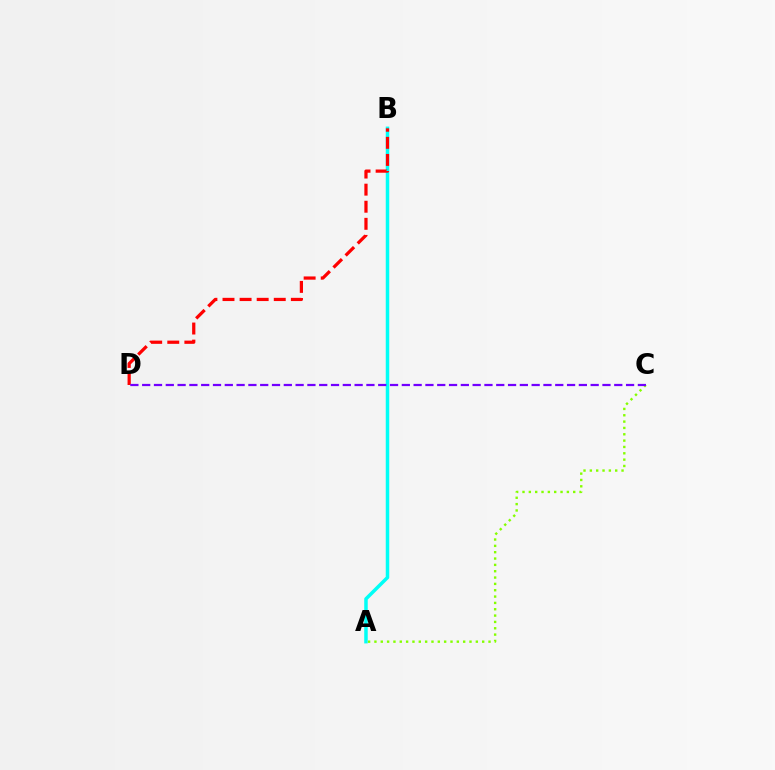{('A', 'B'): [{'color': '#00fff6', 'line_style': 'solid', 'thickness': 2.51}], ('A', 'C'): [{'color': '#84ff00', 'line_style': 'dotted', 'thickness': 1.72}], ('B', 'D'): [{'color': '#ff0000', 'line_style': 'dashed', 'thickness': 2.32}], ('C', 'D'): [{'color': '#7200ff', 'line_style': 'dashed', 'thickness': 1.6}]}